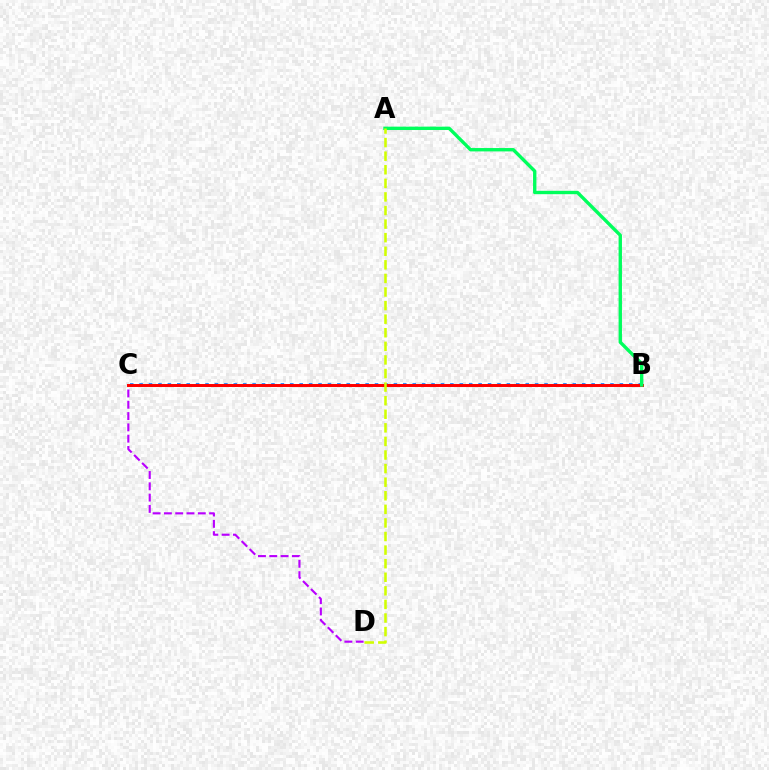{('C', 'D'): [{'color': '#b900ff', 'line_style': 'dashed', 'thickness': 1.54}], ('B', 'C'): [{'color': '#0074ff', 'line_style': 'dotted', 'thickness': 2.56}, {'color': '#ff0000', 'line_style': 'solid', 'thickness': 2.14}], ('A', 'B'): [{'color': '#00ff5c', 'line_style': 'solid', 'thickness': 2.42}], ('A', 'D'): [{'color': '#d1ff00', 'line_style': 'dashed', 'thickness': 1.85}]}